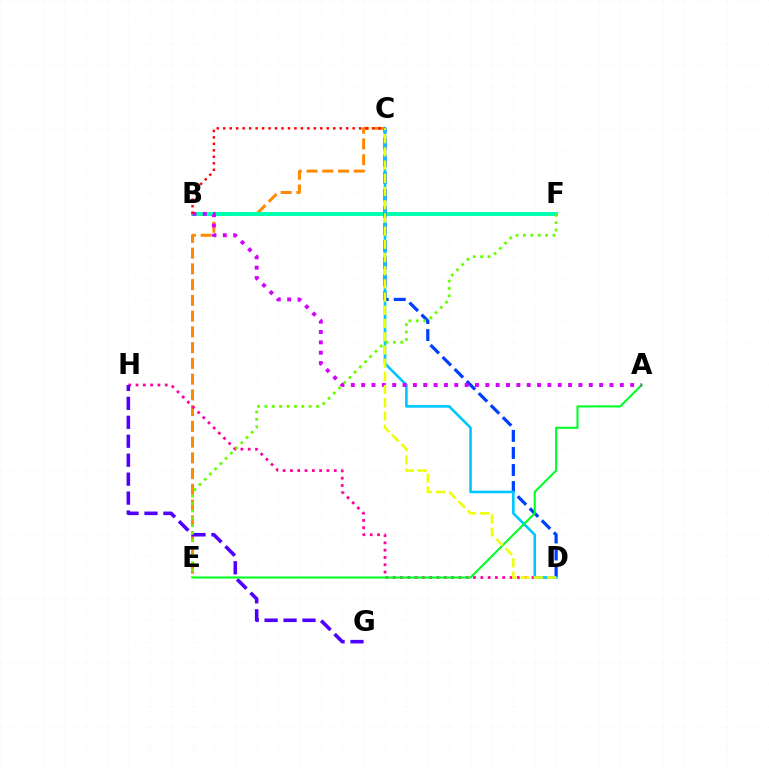{('C', 'E'): [{'color': '#ff8800', 'line_style': 'dashed', 'thickness': 2.14}], ('D', 'H'): [{'color': '#ff00a0', 'line_style': 'dotted', 'thickness': 1.98}], ('B', 'F'): [{'color': '#00ffaf', 'line_style': 'solid', 'thickness': 2.82}], ('G', 'H'): [{'color': '#4f00ff', 'line_style': 'dashed', 'thickness': 2.57}], ('C', 'D'): [{'color': '#003fff', 'line_style': 'dashed', 'thickness': 2.31}, {'color': '#00c7ff', 'line_style': 'solid', 'thickness': 1.88}, {'color': '#eeff00', 'line_style': 'dashed', 'thickness': 1.79}], ('A', 'E'): [{'color': '#00ff27', 'line_style': 'solid', 'thickness': 1.5}], ('A', 'B'): [{'color': '#d600ff', 'line_style': 'dotted', 'thickness': 2.81}], ('B', 'C'): [{'color': '#ff0000', 'line_style': 'dotted', 'thickness': 1.76}], ('E', 'F'): [{'color': '#66ff00', 'line_style': 'dotted', 'thickness': 2.01}]}